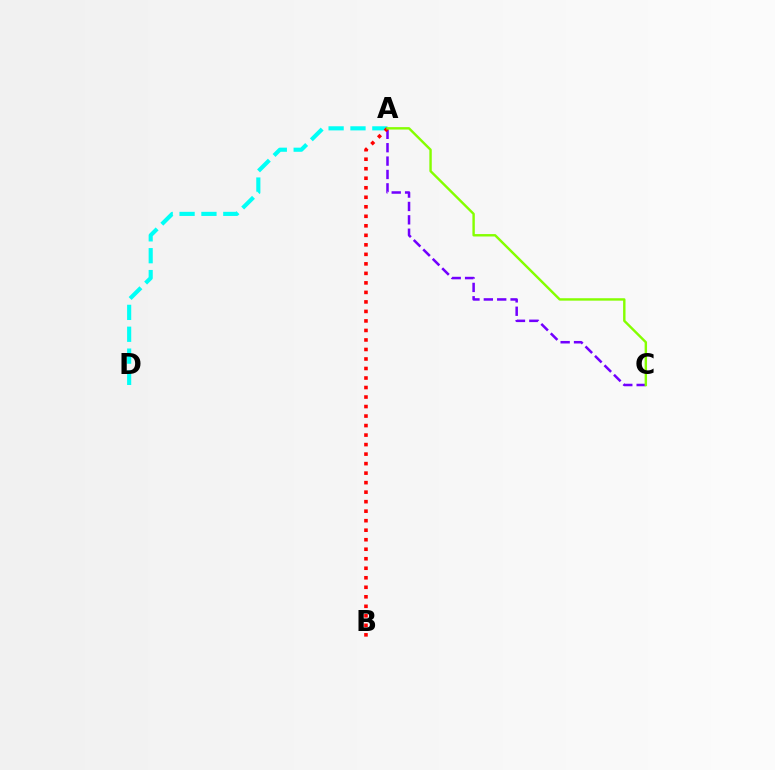{('A', 'D'): [{'color': '#00fff6', 'line_style': 'dashed', 'thickness': 2.97}], ('A', 'C'): [{'color': '#7200ff', 'line_style': 'dashed', 'thickness': 1.82}, {'color': '#84ff00', 'line_style': 'solid', 'thickness': 1.74}], ('A', 'B'): [{'color': '#ff0000', 'line_style': 'dotted', 'thickness': 2.58}]}